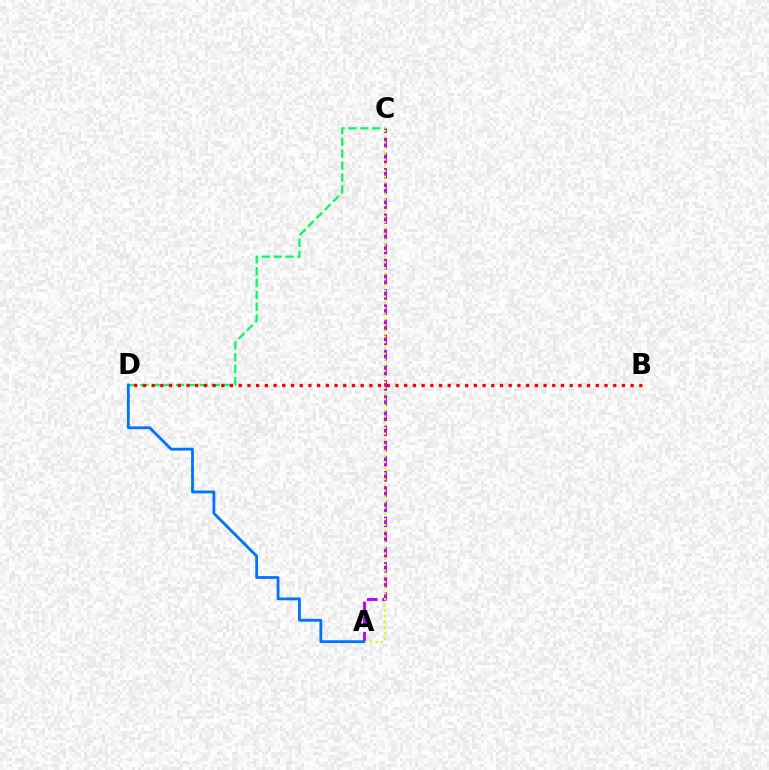{('A', 'C'): [{'color': '#b900ff', 'line_style': 'dashed', 'thickness': 2.06}, {'color': '#d1ff00', 'line_style': 'dotted', 'thickness': 1.55}], ('C', 'D'): [{'color': '#00ff5c', 'line_style': 'dashed', 'thickness': 1.61}], ('B', 'D'): [{'color': '#ff0000', 'line_style': 'dotted', 'thickness': 2.37}], ('A', 'D'): [{'color': '#0074ff', 'line_style': 'solid', 'thickness': 2.03}]}